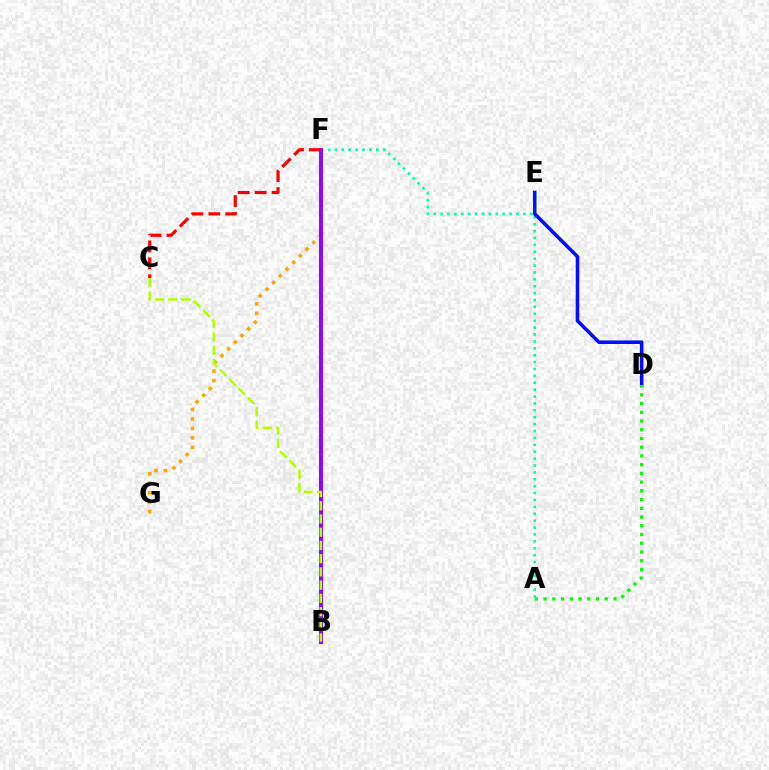{('B', 'F'): [{'color': '#00b5ff', 'line_style': 'solid', 'thickness': 2.96}, {'color': '#ff00bd', 'line_style': 'dotted', 'thickness': 1.51}, {'color': '#9b00ff', 'line_style': 'solid', 'thickness': 2.79}], ('A', 'F'): [{'color': '#00ff9d', 'line_style': 'dotted', 'thickness': 1.87}], ('D', 'E'): [{'color': '#0010ff', 'line_style': 'solid', 'thickness': 2.56}], ('C', 'F'): [{'color': '#ff0000', 'line_style': 'dashed', 'thickness': 2.3}], ('F', 'G'): [{'color': '#ffa500', 'line_style': 'dotted', 'thickness': 2.57}], ('A', 'D'): [{'color': '#08ff00', 'line_style': 'dotted', 'thickness': 2.37}], ('B', 'C'): [{'color': '#b3ff00', 'line_style': 'dashed', 'thickness': 1.8}]}